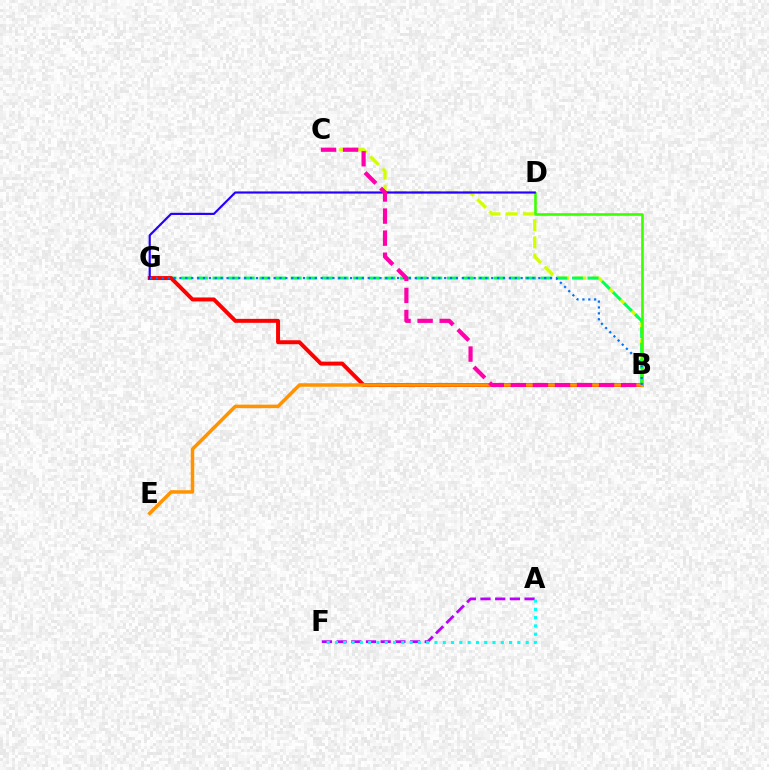{('B', 'C'): [{'color': '#d1ff00', 'line_style': 'dashed', 'thickness': 2.33}, {'color': '#ff00ac', 'line_style': 'dashed', 'thickness': 3.0}], ('B', 'G'): [{'color': '#00ff5c', 'line_style': 'dashed', 'thickness': 2.12}, {'color': '#ff0000', 'line_style': 'solid', 'thickness': 2.85}, {'color': '#0074ff', 'line_style': 'dotted', 'thickness': 1.6}], ('A', 'F'): [{'color': '#b900ff', 'line_style': 'dashed', 'thickness': 2.0}, {'color': '#00fff6', 'line_style': 'dotted', 'thickness': 2.25}], ('B', 'D'): [{'color': '#3dff00', 'line_style': 'solid', 'thickness': 1.88}], ('B', 'E'): [{'color': '#ff9400', 'line_style': 'solid', 'thickness': 2.53}], ('D', 'G'): [{'color': '#2500ff', 'line_style': 'solid', 'thickness': 1.56}]}